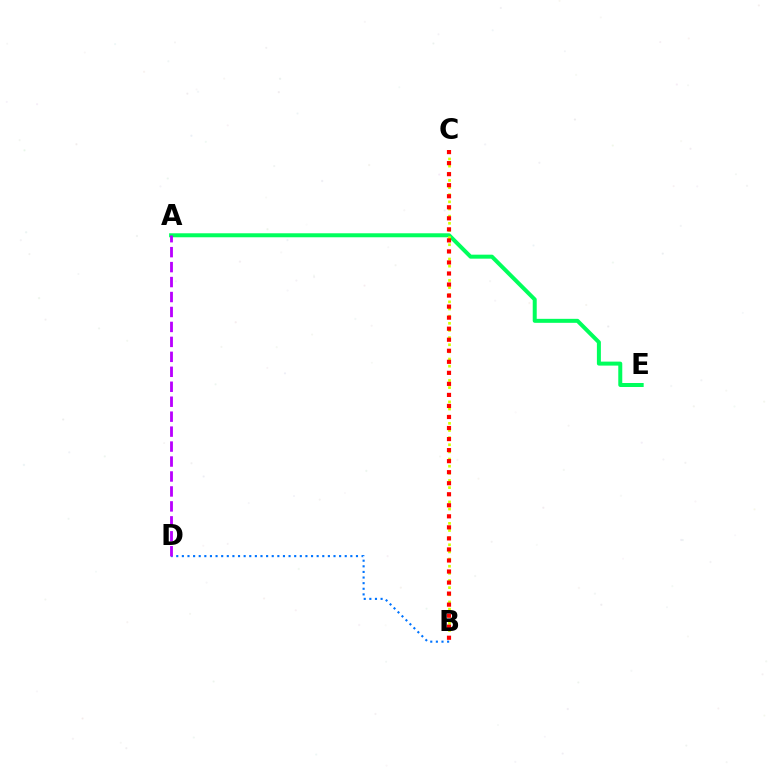{('A', 'E'): [{'color': '#00ff5c', 'line_style': 'solid', 'thickness': 2.87}], ('B', 'C'): [{'color': '#d1ff00', 'line_style': 'dotted', 'thickness': 1.94}, {'color': '#ff0000', 'line_style': 'dotted', 'thickness': 3.0}], ('B', 'D'): [{'color': '#0074ff', 'line_style': 'dotted', 'thickness': 1.53}], ('A', 'D'): [{'color': '#b900ff', 'line_style': 'dashed', 'thickness': 2.03}]}